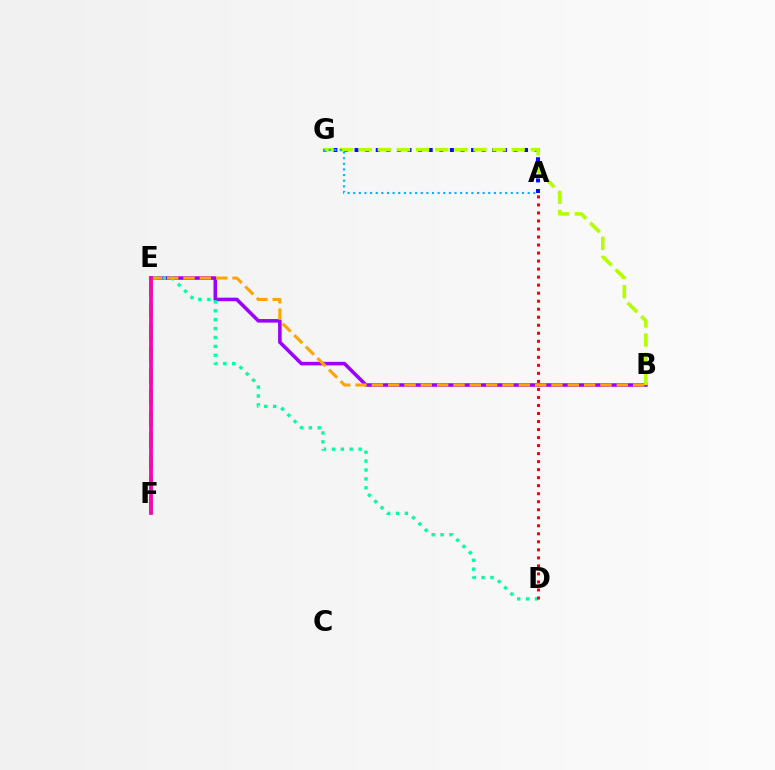{('B', 'E'): [{'color': '#9b00ff', 'line_style': 'solid', 'thickness': 2.56}, {'color': '#ffa500', 'line_style': 'dashed', 'thickness': 2.22}], ('E', 'F'): [{'color': '#08ff00', 'line_style': 'dashed', 'thickness': 2.94}, {'color': '#ff00bd', 'line_style': 'solid', 'thickness': 2.71}], ('A', 'G'): [{'color': '#0010ff', 'line_style': 'dotted', 'thickness': 2.88}, {'color': '#00b5ff', 'line_style': 'dotted', 'thickness': 1.53}], ('D', 'E'): [{'color': '#00ff9d', 'line_style': 'dotted', 'thickness': 2.42}], ('B', 'G'): [{'color': '#b3ff00', 'line_style': 'dashed', 'thickness': 2.6}], ('A', 'D'): [{'color': '#ff0000', 'line_style': 'dotted', 'thickness': 2.18}]}